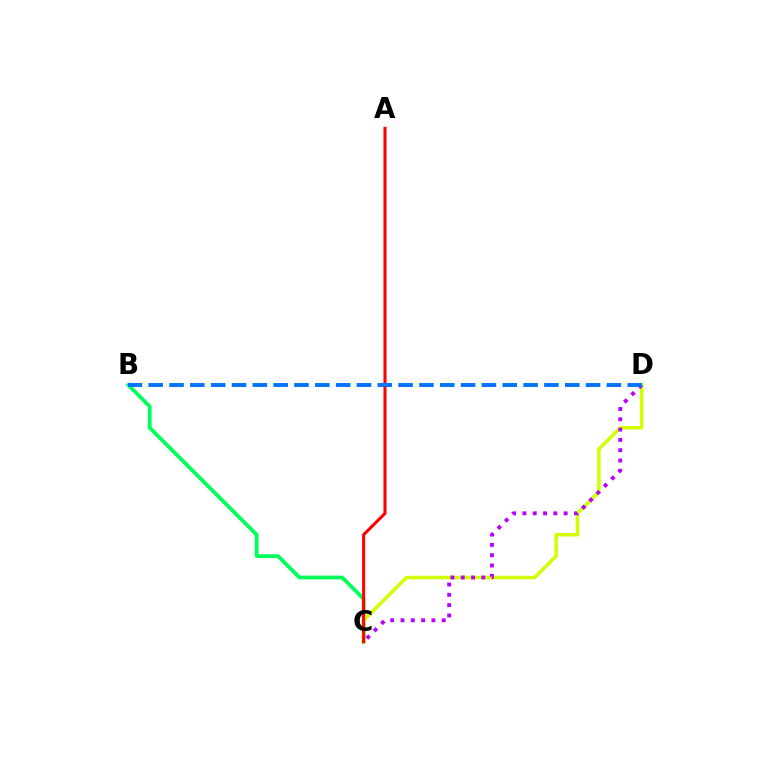{('B', 'C'): [{'color': '#00ff5c', 'line_style': 'solid', 'thickness': 2.73}], ('C', 'D'): [{'color': '#d1ff00', 'line_style': 'solid', 'thickness': 2.51}, {'color': '#b900ff', 'line_style': 'dotted', 'thickness': 2.8}], ('A', 'C'): [{'color': '#ff0000', 'line_style': 'solid', 'thickness': 2.21}], ('B', 'D'): [{'color': '#0074ff', 'line_style': 'dashed', 'thickness': 2.83}]}